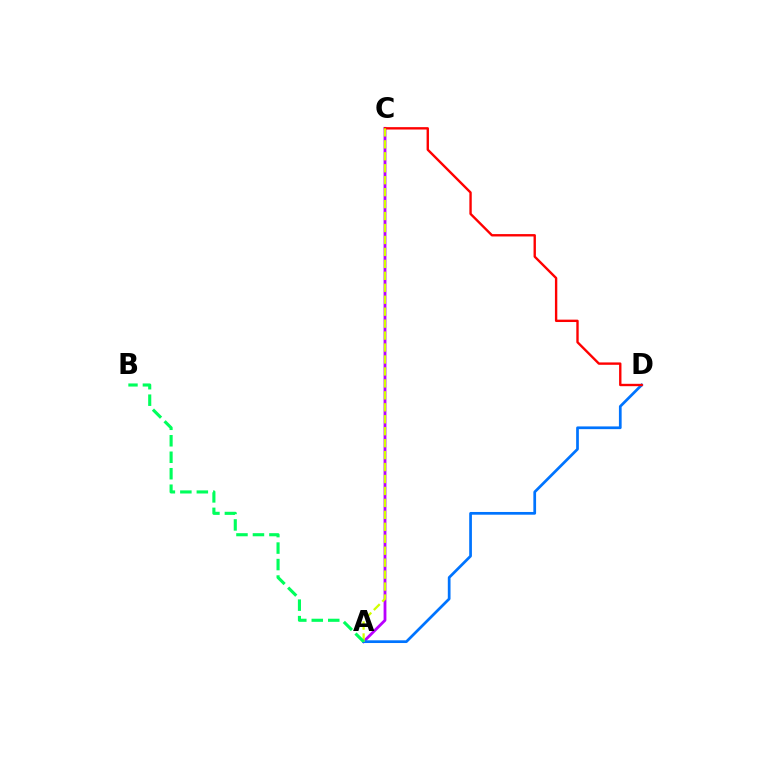{('A', 'C'): [{'color': '#b900ff', 'line_style': 'solid', 'thickness': 2.03}, {'color': '#d1ff00', 'line_style': 'dashed', 'thickness': 1.62}], ('A', 'D'): [{'color': '#0074ff', 'line_style': 'solid', 'thickness': 1.96}], ('C', 'D'): [{'color': '#ff0000', 'line_style': 'solid', 'thickness': 1.71}], ('A', 'B'): [{'color': '#00ff5c', 'line_style': 'dashed', 'thickness': 2.24}]}